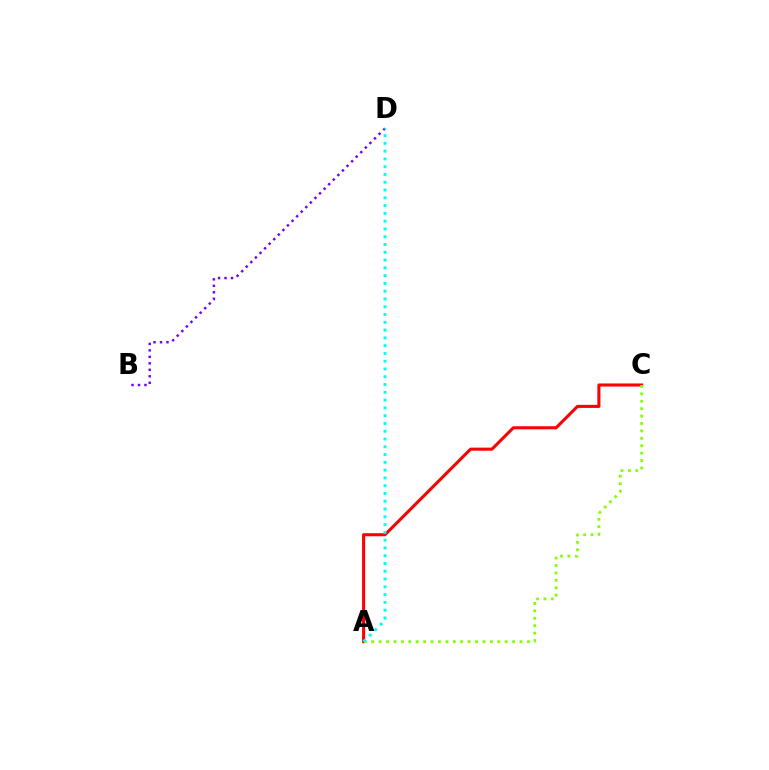{('B', 'D'): [{'color': '#7200ff', 'line_style': 'dotted', 'thickness': 1.76}], ('A', 'C'): [{'color': '#ff0000', 'line_style': 'solid', 'thickness': 2.21}, {'color': '#84ff00', 'line_style': 'dotted', 'thickness': 2.01}], ('A', 'D'): [{'color': '#00fff6', 'line_style': 'dotted', 'thickness': 2.11}]}